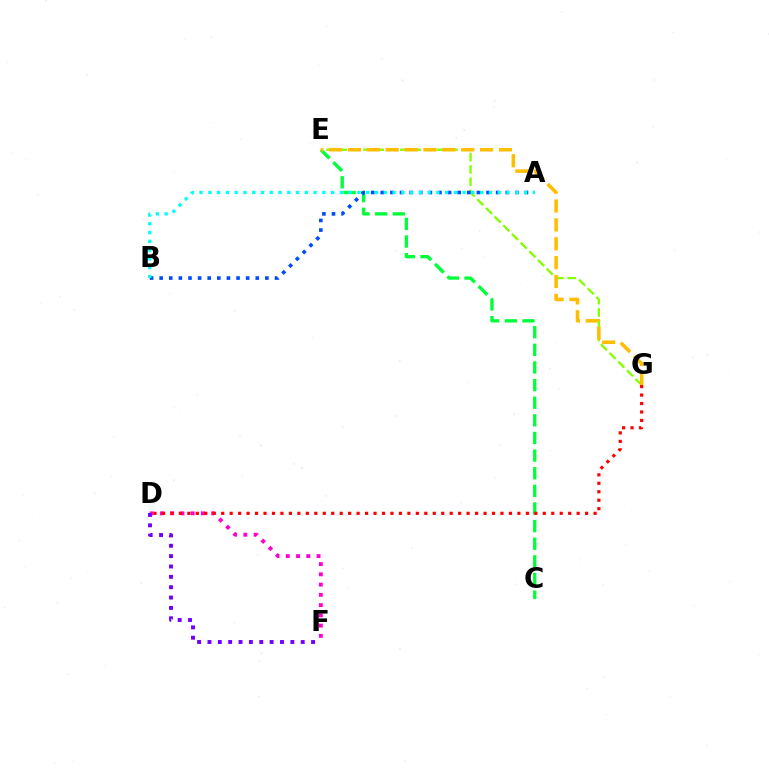{('C', 'E'): [{'color': '#00ff39', 'line_style': 'dashed', 'thickness': 2.4}], ('D', 'F'): [{'color': '#ff00cf', 'line_style': 'dotted', 'thickness': 2.79}, {'color': '#7200ff', 'line_style': 'dotted', 'thickness': 2.82}], ('E', 'G'): [{'color': '#84ff00', 'line_style': 'dashed', 'thickness': 1.67}, {'color': '#ffbd00', 'line_style': 'dashed', 'thickness': 2.56}], ('A', 'B'): [{'color': '#004bff', 'line_style': 'dotted', 'thickness': 2.61}, {'color': '#00fff6', 'line_style': 'dotted', 'thickness': 2.38}], ('D', 'G'): [{'color': '#ff0000', 'line_style': 'dotted', 'thickness': 2.3}]}